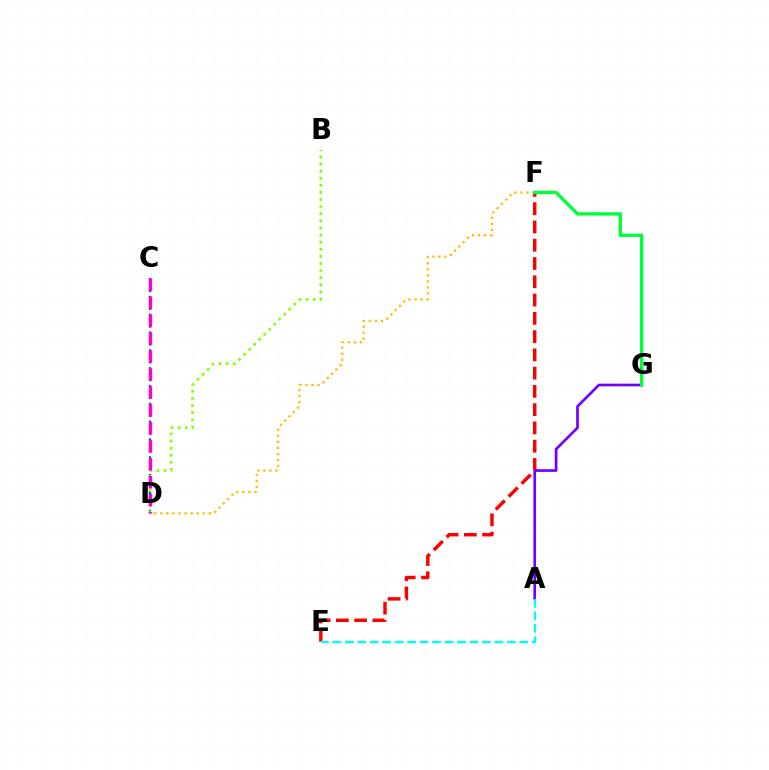{('E', 'F'): [{'color': '#ff0000', 'line_style': 'dashed', 'thickness': 2.48}], ('C', 'D'): [{'color': '#004bff', 'line_style': 'dotted', 'thickness': 1.61}, {'color': '#ff00cf', 'line_style': 'dashed', 'thickness': 2.44}], ('A', 'G'): [{'color': '#7200ff', 'line_style': 'solid', 'thickness': 1.93}], ('D', 'F'): [{'color': '#ffbd00', 'line_style': 'dotted', 'thickness': 1.65}], ('B', 'D'): [{'color': '#84ff00', 'line_style': 'dotted', 'thickness': 1.93}], ('F', 'G'): [{'color': '#00ff39', 'line_style': 'solid', 'thickness': 2.39}], ('A', 'E'): [{'color': '#00fff6', 'line_style': 'dashed', 'thickness': 1.69}]}